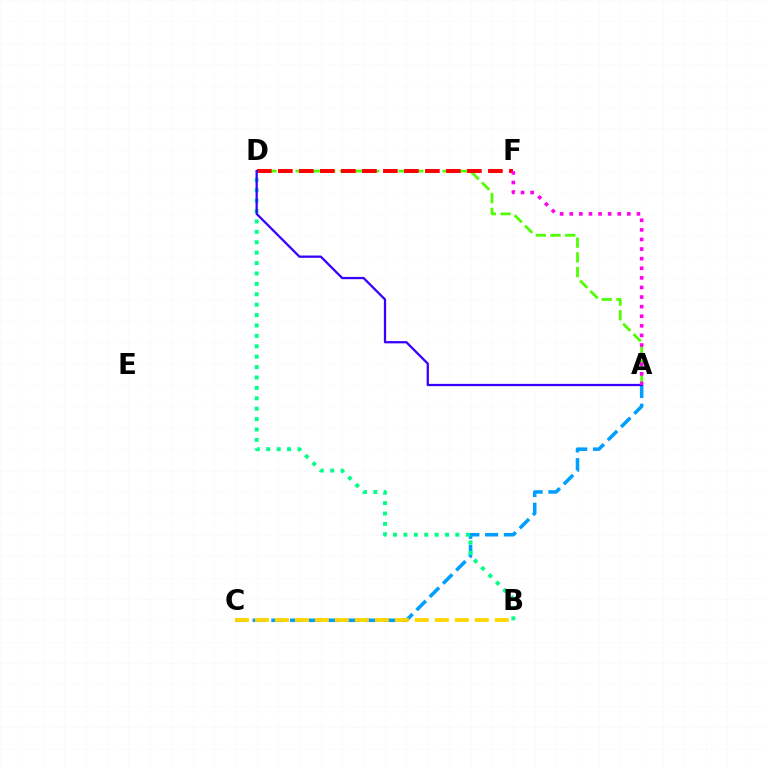{('A', 'D'): [{'color': '#4fff00', 'line_style': 'dashed', 'thickness': 2.0}, {'color': '#3700ff', 'line_style': 'solid', 'thickness': 1.63}], ('A', 'C'): [{'color': '#009eff', 'line_style': 'dashed', 'thickness': 2.54}], ('D', 'F'): [{'color': '#ff0000', 'line_style': 'dashed', 'thickness': 2.85}], ('B', 'D'): [{'color': '#00ff86', 'line_style': 'dotted', 'thickness': 2.83}], ('B', 'C'): [{'color': '#ffd500', 'line_style': 'dashed', 'thickness': 2.71}], ('A', 'F'): [{'color': '#ff00ed', 'line_style': 'dotted', 'thickness': 2.61}]}